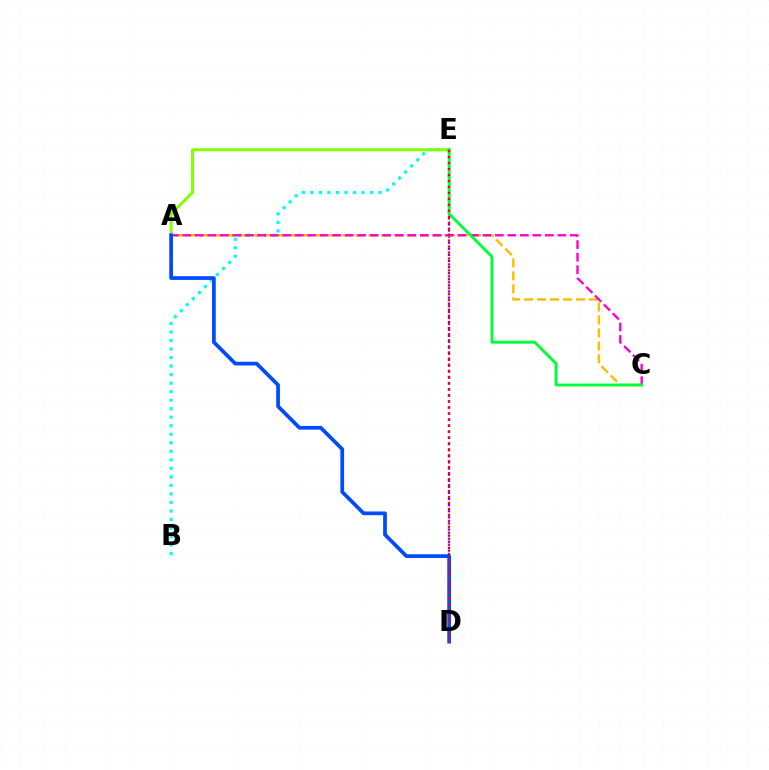{('D', 'E'): [{'color': '#7200ff', 'line_style': 'dotted', 'thickness': 1.66}, {'color': '#ff0000', 'line_style': 'dotted', 'thickness': 1.62}], ('B', 'E'): [{'color': '#00fff6', 'line_style': 'dotted', 'thickness': 2.32}], ('A', 'E'): [{'color': '#84ff00', 'line_style': 'solid', 'thickness': 2.14}], ('A', 'C'): [{'color': '#ffbd00', 'line_style': 'dashed', 'thickness': 1.76}, {'color': '#ff00cf', 'line_style': 'dashed', 'thickness': 1.7}], ('C', 'E'): [{'color': '#00ff39', 'line_style': 'solid', 'thickness': 2.08}], ('A', 'D'): [{'color': '#004bff', 'line_style': 'solid', 'thickness': 2.68}]}